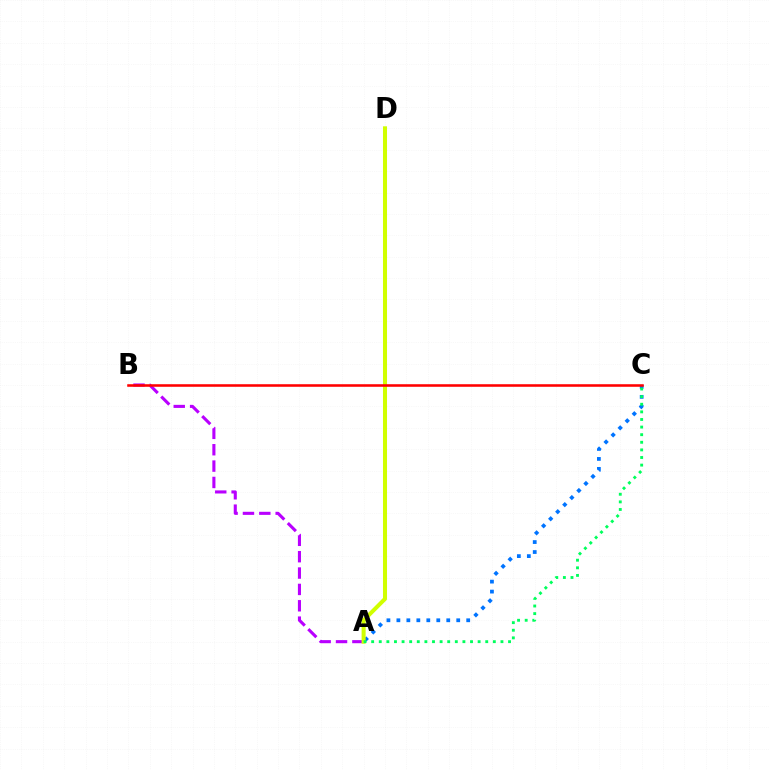{('A', 'C'): [{'color': '#0074ff', 'line_style': 'dotted', 'thickness': 2.71}, {'color': '#00ff5c', 'line_style': 'dotted', 'thickness': 2.07}], ('A', 'B'): [{'color': '#b900ff', 'line_style': 'dashed', 'thickness': 2.22}], ('A', 'D'): [{'color': '#d1ff00', 'line_style': 'solid', 'thickness': 2.91}], ('B', 'C'): [{'color': '#ff0000', 'line_style': 'solid', 'thickness': 1.85}]}